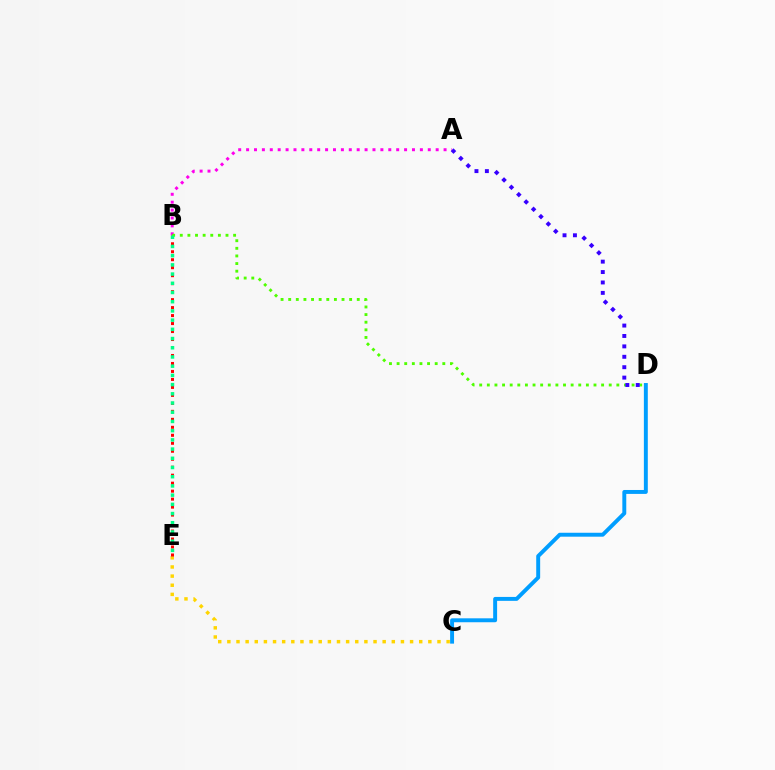{('A', 'B'): [{'color': '#ff00ed', 'line_style': 'dotted', 'thickness': 2.15}], ('C', 'E'): [{'color': '#ffd500', 'line_style': 'dotted', 'thickness': 2.48}], ('B', 'E'): [{'color': '#ff0000', 'line_style': 'dotted', 'thickness': 2.17}, {'color': '#00ff86', 'line_style': 'dotted', 'thickness': 2.5}], ('B', 'D'): [{'color': '#4fff00', 'line_style': 'dotted', 'thickness': 2.07}], ('C', 'D'): [{'color': '#009eff', 'line_style': 'solid', 'thickness': 2.83}], ('A', 'D'): [{'color': '#3700ff', 'line_style': 'dotted', 'thickness': 2.83}]}